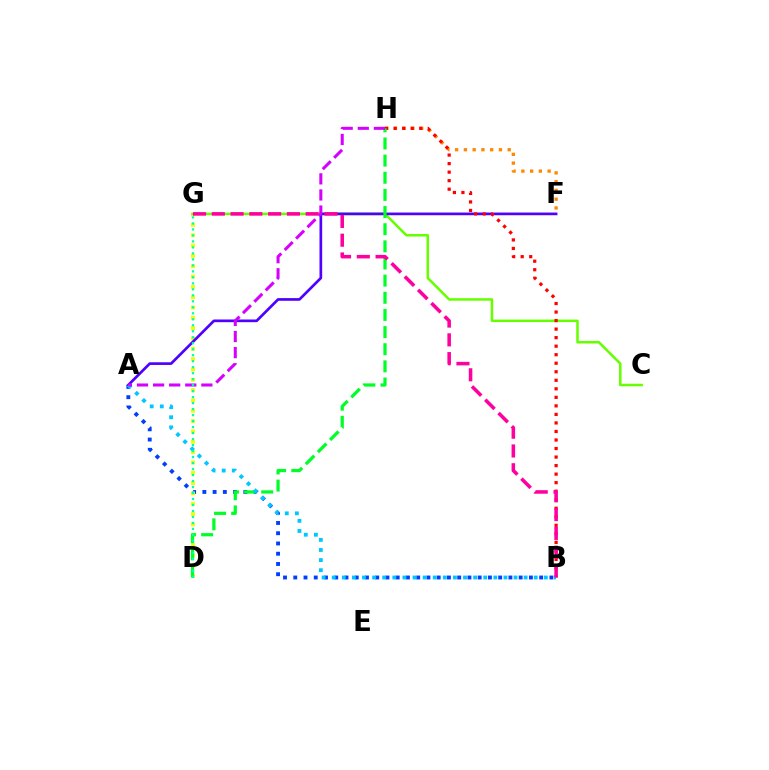{('F', 'H'): [{'color': '#ff8800', 'line_style': 'dotted', 'thickness': 2.38}], ('A', 'B'): [{'color': '#003fff', 'line_style': 'dotted', 'thickness': 2.78}, {'color': '#00c7ff', 'line_style': 'dotted', 'thickness': 2.74}], ('D', 'G'): [{'color': '#eeff00', 'line_style': 'dotted', 'thickness': 2.81}, {'color': '#00ffaf', 'line_style': 'dotted', 'thickness': 1.63}], ('C', 'G'): [{'color': '#66ff00', 'line_style': 'solid', 'thickness': 1.81}], ('A', 'F'): [{'color': '#4f00ff', 'line_style': 'solid', 'thickness': 1.93}], ('B', 'H'): [{'color': '#ff0000', 'line_style': 'dotted', 'thickness': 2.32}], ('D', 'H'): [{'color': '#00ff27', 'line_style': 'dashed', 'thickness': 2.33}], ('B', 'G'): [{'color': '#ff00a0', 'line_style': 'dashed', 'thickness': 2.55}], ('A', 'H'): [{'color': '#d600ff', 'line_style': 'dashed', 'thickness': 2.19}]}